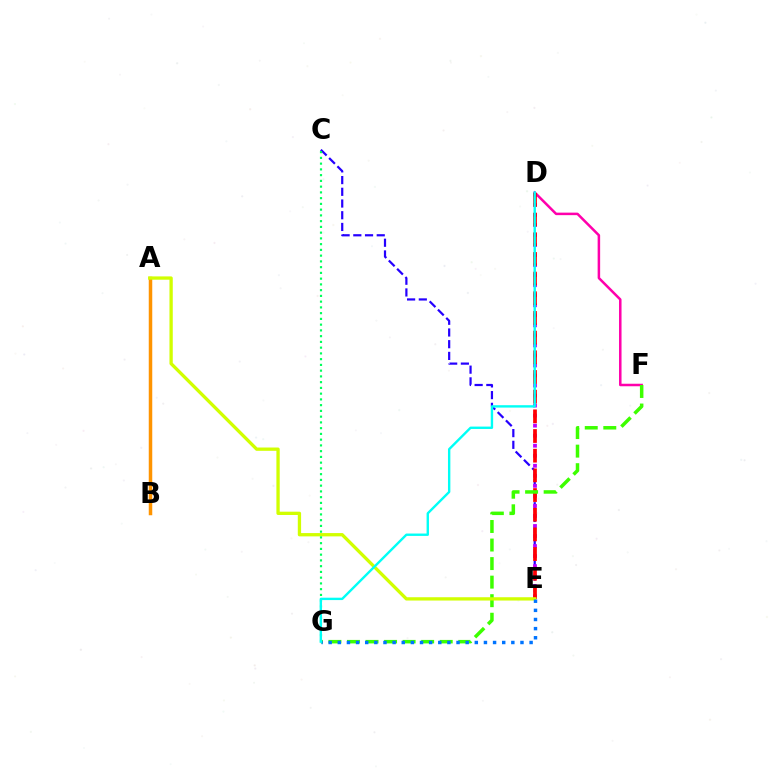{('A', 'B'): [{'color': '#ff9400', 'line_style': 'solid', 'thickness': 2.52}], ('D', 'F'): [{'color': '#ff00ac', 'line_style': 'solid', 'thickness': 1.81}], ('C', 'E'): [{'color': '#2500ff', 'line_style': 'dashed', 'thickness': 1.59}], ('D', 'E'): [{'color': '#b900ff', 'line_style': 'dotted', 'thickness': 2.73}, {'color': '#ff0000', 'line_style': 'dashed', 'thickness': 2.67}], ('F', 'G'): [{'color': '#3dff00', 'line_style': 'dashed', 'thickness': 2.52}], ('A', 'E'): [{'color': '#d1ff00', 'line_style': 'solid', 'thickness': 2.38}], ('E', 'G'): [{'color': '#0074ff', 'line_style': 'dotted', 'thickness': 2.48}], ('C', 'G'): [{'color': '#00ff5c', 'line_style': 'dotted', 'thickness': 1.56}], ('D', 'G'): [{'color': '#00fff6', 'line_style': 'solid', 'thickness': 1.71}]}